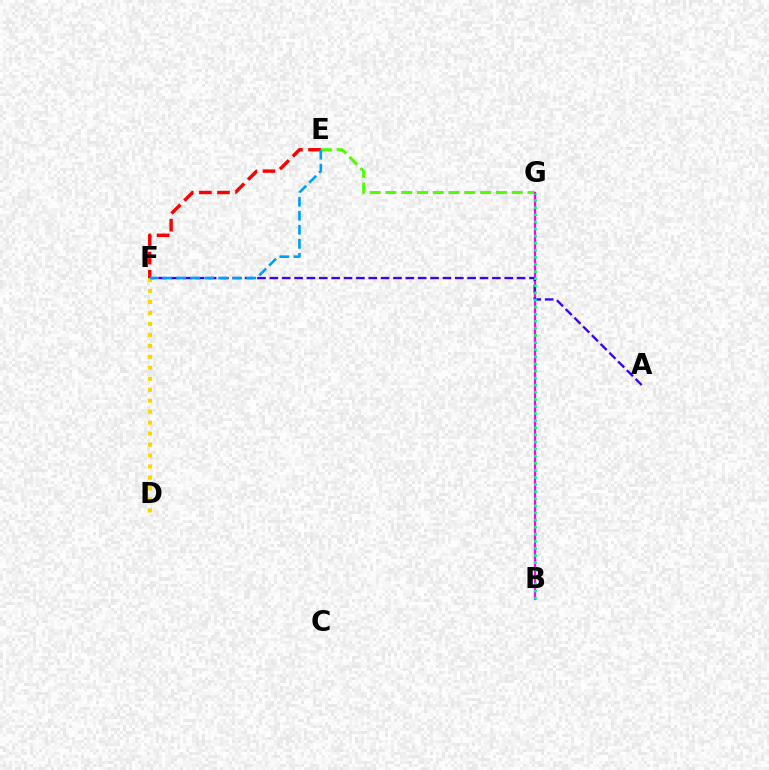{('E', 'G'): [{'color': '#4fff00', 'line_style': 'dashed', 'thickness': 2.15}], ('B', 'G'): [{'color': '#ff00ed', 'line_style': 'solid', 'thickness': 1.63}, {'color': '#00ff86', 'line_style': 'dotted', 'thickness': 1.93}], ('A', 'F'): [{'color': '#3700ff', 'line_style': 'dashed', 'thickness': 1.68}], ('E', 'F'): [{'color': '#ff0000', 'line_style': 'dashed', 'thickness': 2.46}, {'color': '#009eff', 'line_style': 'dashed', 'thickness': 1.9}], ('D', 'F'): [{'color': '#ffd500', 'line_style': 'dotted', 'thickness': 2.98}]}